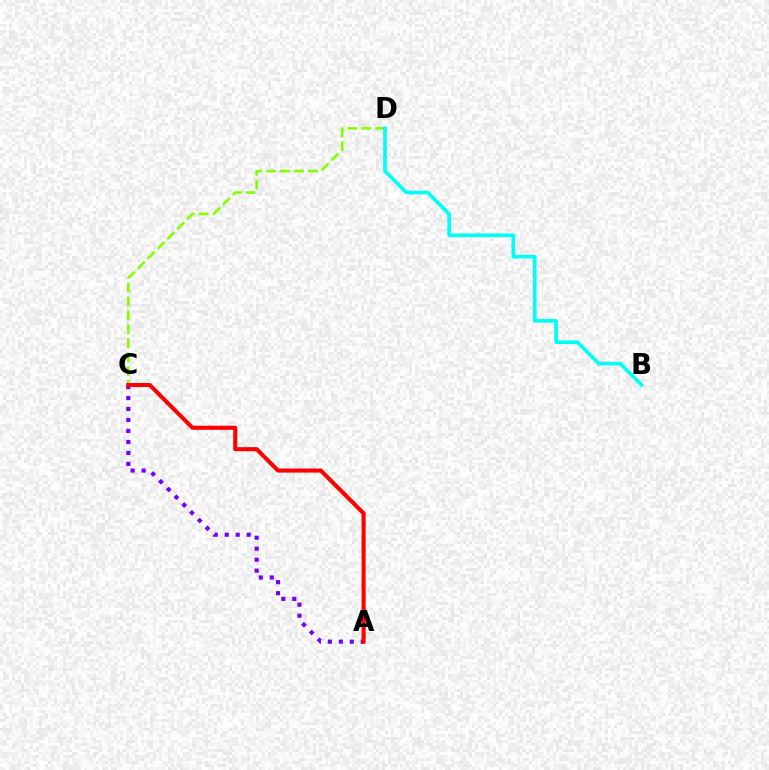{('C', 'D'): [{'color': '#84ff00', 'line_style': 'dashed', 'thickness': 1.89}], ('A', 'C'): [{'color': '#7200ff', 'line_style': 'dotted', 'thickness': 2.98}, {'color': '#ff0000', 'line_style': 'solid', 'thickness': 2.93}], ('B', 'D'): [{'color': '#00fff6', 'line_style': 'solid', 'thickness': 2.64}]}